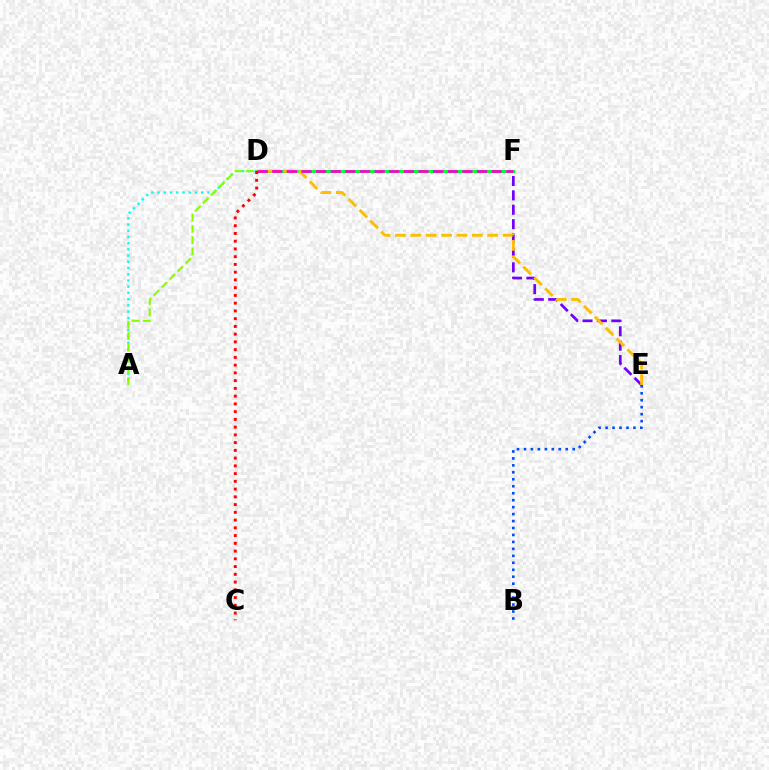{('E', 'F'): [{'color': '#7200ff', 'line_style': 'dashed', 'thickness': 1.96}], ('A', 'D'): [{'color': '#00fff6', 'line_style': 'dotted', 'thickness': 1.69}, {'color': '#84ff00', 'line_style': 'dashed', 'thickness': 1.53}], ('D', 'F'): [{'color': '#00ff39', 'line_style': 'solid', 'thickness': 2.21}, {'color': '#ff00cf', 'line_style': 'dashed', 'thickness': 1.99}], ('D', 'E'): [{'color': '#ffbd00', 'line_style': 'dashed', 'thickness': 2.09}], ('B', 'E'): [{'color': '#004bff', 'line_style': 'dotted', 'thickness': 1.89}], ('C', 'D'): [{'color': '#ff0000', 'line_style': 'dotted', 'thickness': 2.1}]}